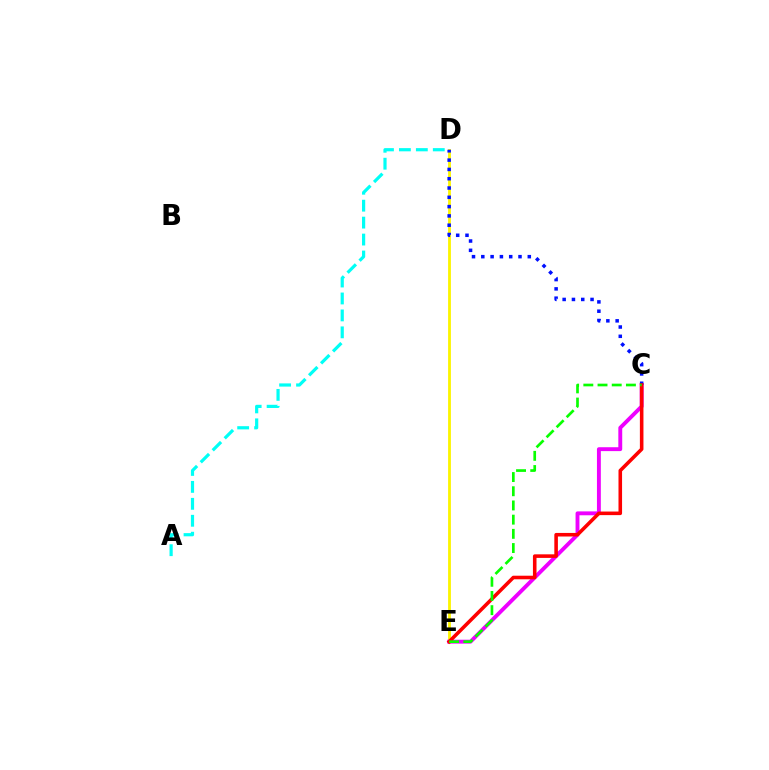{('D', 'E'): [{'color': '#fcf500', 'line_style': 'solid', 'thickness': 2.03}], ('A', 'D'): [{'color': '#00fff6', 'line_style': 'dashed', 'thickness': 2.3}], ('C', 'E'): [{'color': '#ee00ff', 'line_style': 'solid', 'thickness': 2.8}, {'color': '#ff0000', 'line_style': 'solid', 'thickness': 2.57}, {'color': '#08ff00', 'line_style': 'dashed', 'thickness': 1.93}], ('C', 'D'): [{'color': '#0010ff', 'line_style': 'dotted', 'thickness': 2.53}]}